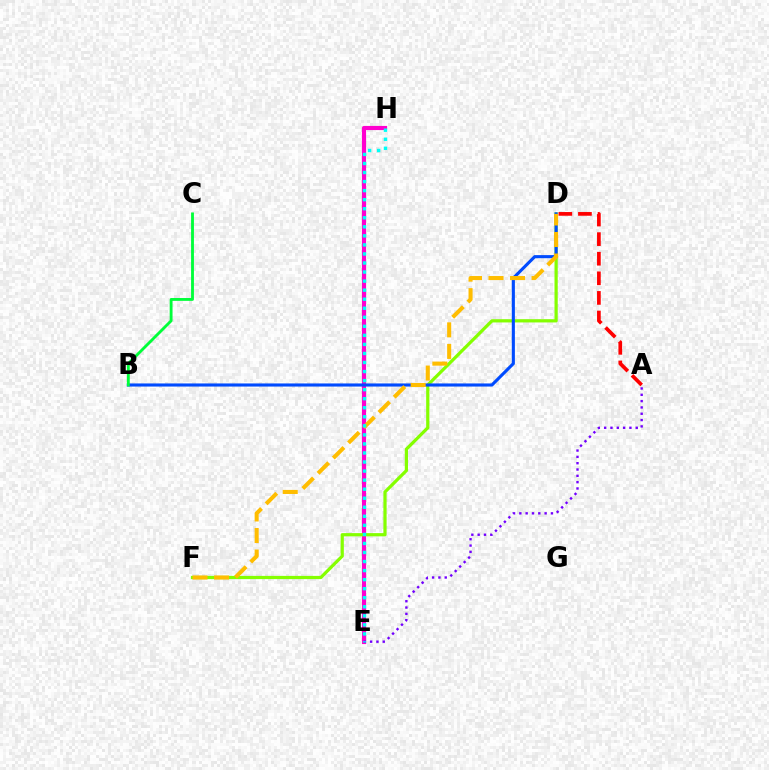{('E', 'H'): [{'color': '#ff00cf', 'line_style': 'solid', 'thickness': 2.98}, {'color': '#00fff6', 'line_style': 'dotted', 'thickness': 2.46}], ('A', 'D'): [{'color': '#ff0000', 'line_style': 'dashed', 'thickness': 2.66}], ('D', 'F'): [{'color': '#84ff00', 'line_style': 'solid', 'thickness': 2.32}, {'color': '#ffbd00', 'line_style': 'dashed', 'thickness': 2.92}], ('A', 'E'): [{'color': '#7200ff', 'line_style': 'dotted', 'thickness': 1.72}], ('B', 'D'): [{'color': '#004bff', 'line_style': 'solid', 'thickness': 2.24}], ('B', 'C'): [{'color': '#00ff39', 'line_style': 'solid', 'thickness': 2.05}]}